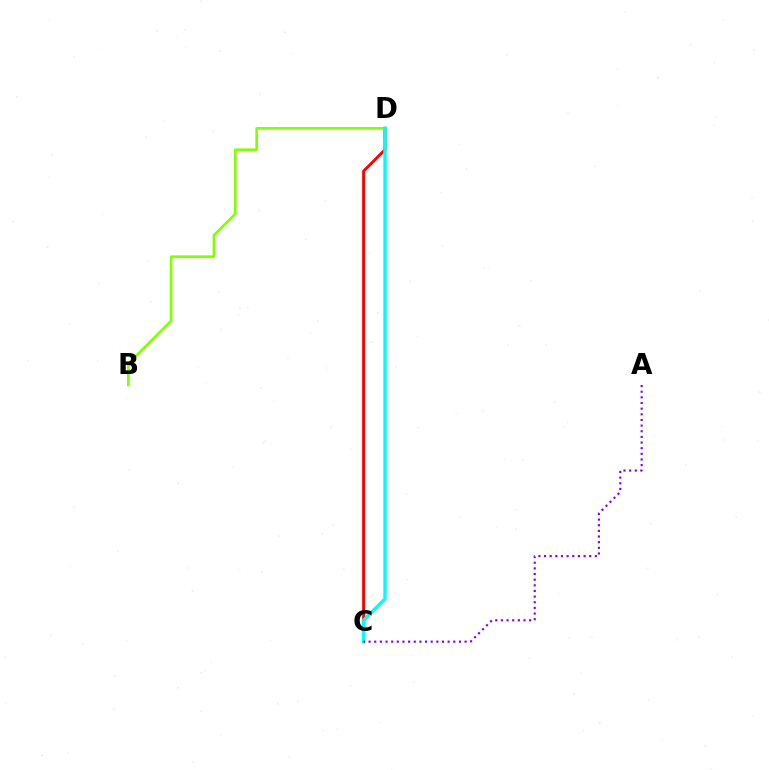{('C', 'D'): [{'color': '#ff0000', 'line_style': 'solid', 'thickness': 2.12}, {'color': '#00fff6', 'line_style': 'solid', 'thickness': 2.43}], ('B', 'D'): [{'color': '#84ff00', 'line_style': 'solid', 'thickness': 1.9}], ('A', 'C'): [{'color': '#7200ff', 'line_style': 'dotted', 'thickness': 1.53}]}